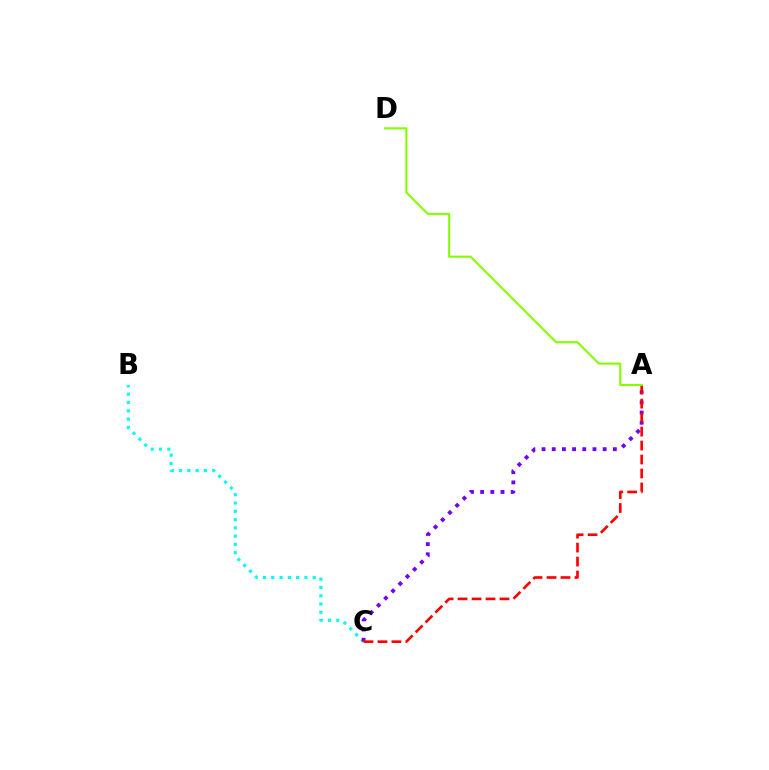{('B', 'C'): [{'color': '#00fff6', 'line_style': 'dotted', 'thickness': 2.25}], ('A', 'C'): [{'color': '#7200ff', 'line_style': 'dotted', 'thickness': 2.77}, {'color': '#ff0000', 'line_style': 'dashed', 'thickness': 1.9}], ('A', 'D'): [{'color': '#84ff00', 'line_style': 'solid', 'thickness': 1.51}]}